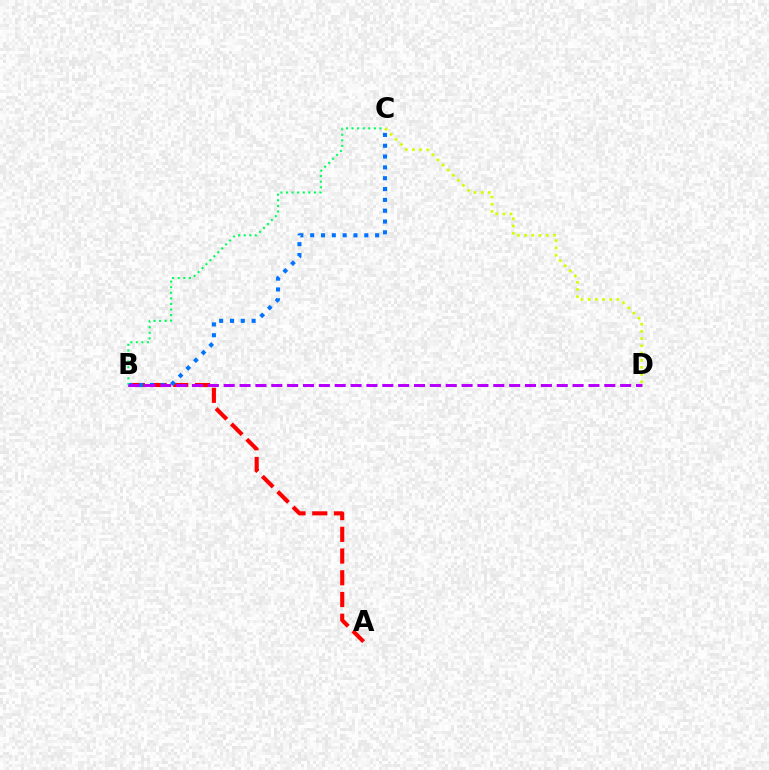{('A', 'B'): [{'color': '#ff0000', 'line_style': 'dashed', 'thickness': 2.95}], ('C', 'D'): [{'color': '#d1ff00', 'line_style': 'dotted', 'thickness': 1.95}], ('B', 'C'): [{'color': '#0074ff', 'line_style': 'dotted', 'thickness': 2.94}, {'color': '#00ff5c', 'line_style': 'dotted', 'thickness': 1.52}], ('B', 'D'): [{'color': '#b900ff', 'line_style': 'dashed', 'thickness': 2.15}]}